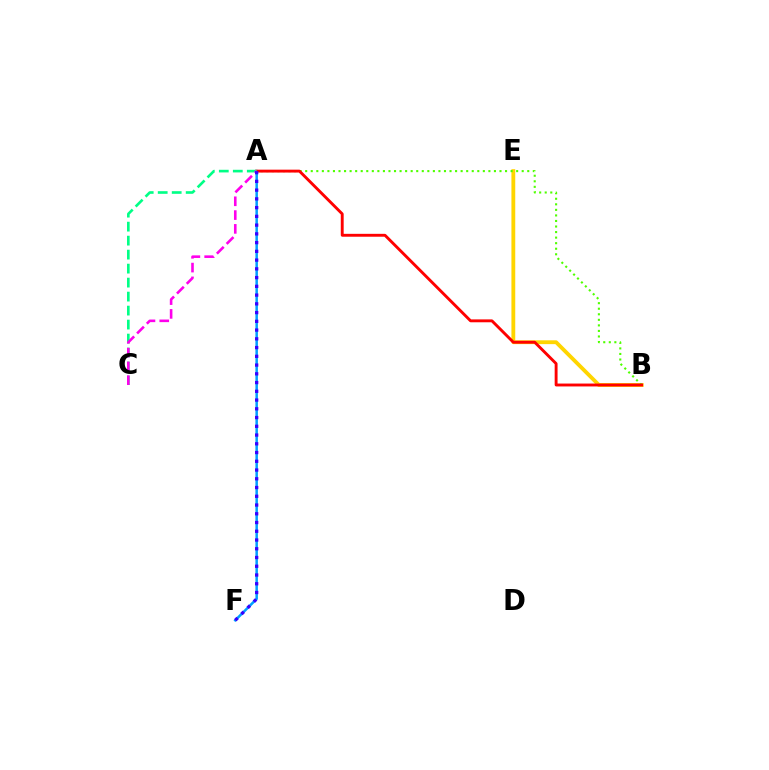{('B', 'E'): [{'color': '#ffd500', 'line_style': 'solid', 'thickness': 2.76}], ('A', 'F'): [{'color': '#009eff', 'line_style': 'solid', 'thickness': 1.81}, {'color': '#3700ff', 'line_style': 'dotted', 'thickness': 2.38}], ('A', 'B'): [{'color': '#4fff00', 'line_style': 'dotted', 'thickness': 1.51}, {'color': '#ff0000', 'line_style': 'solid', 'thickness': 2.08}], ('A', 'C'): [{'color': '#00ff86', 'line_style': 'dashed', 'thickness': 1.9}, {'color': '#ff00ed', 'line_style': 'dashed', 'thickness': 1.87}]}